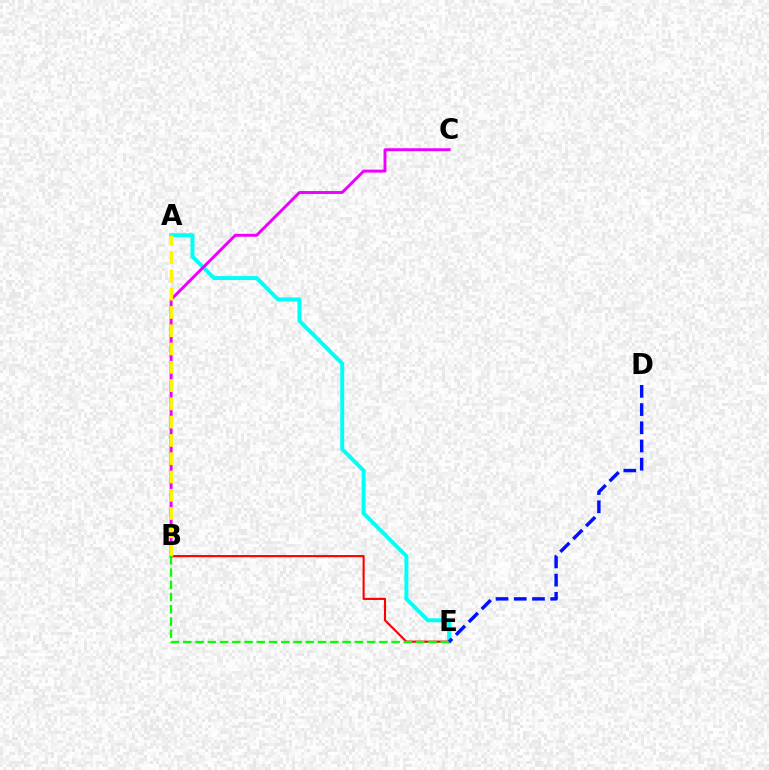{('A', 'E'): [{'color': '#00fff6', 'line_style': 'solid', 'thickness': 2.84}], ('B', 'C'): [{'color': '#ee00ff', 'line_style': 'solid', 'thickness': 2.11}], ('B', 'E'): [{'color': '#ff0000', 'line_style': 'solid', 'thickness': 1.53}, {'color': '#08ff00', 'line_style': 'dashed', 'thickness': 1.66}], ('A', 'B'): [{'color': '#fcf500', 'line_style': 'dashed', 'thickness': 2.48}], ('D', 'E'): [{'color': '#0010ff', 'line_style': 'dashed', 'thickness': 2.47}]}